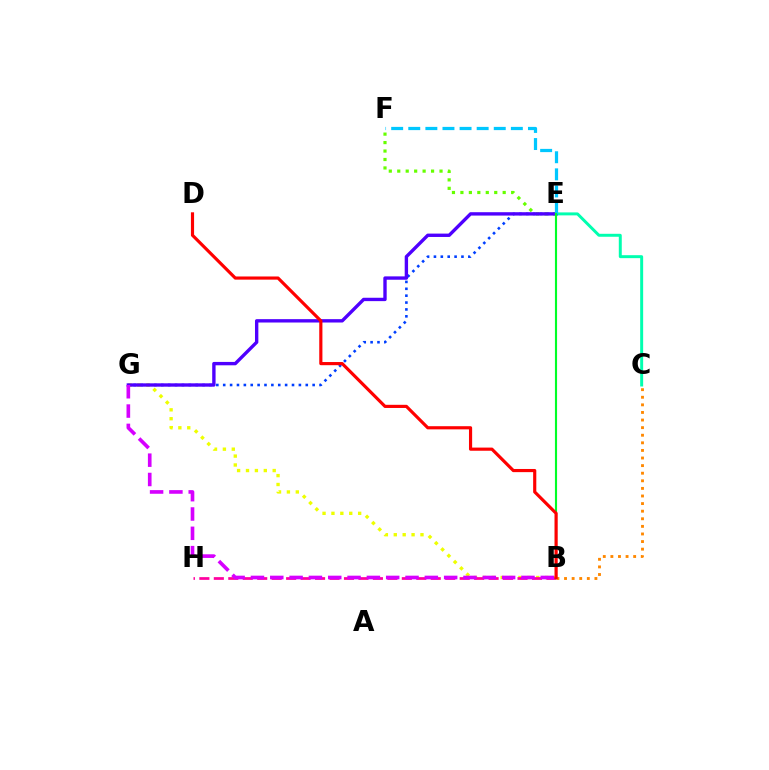{('E', 'G'): [{'color': '#003fff', 'line_style': 'dotted', 'thickness': 1.87}, {'color': '#4f00ff', 'line_style': 'solid', 'thickness': 2.42}], ('B', 'G'): [{'color': '#eeff00', 'line_style': 'dotted', 'thickness': 2.42}, {'color': '#d600ff', 'line_style': 'dashed', 'thickness': 2.62}], ('C', 'E'): [{'color': '#00ffaf', 'line_style': 'solid', 'thickness': 2.13}], ('B', 'H'): [{'color': '#ff00a0', 'line_style': 'dashed', 'thickness': 1.96}], ('B', 'C'): [{'color': '#ff8800', 'line_style': 'dotted', 'thickness': 2.06}], ('E', 'F'): [{'color': '#66ff00', 'line_style': 'dotted', 'thickness': 2.3}, {'color': '#00c7ff', 'line_style': 'dashed', 'thickness': 2.32}], ('B', 'E'): [{'color': '#00ff27', 'line_style': 'solid', 'thickness': 1.53}], ('B', 'D'): [{'color': '#ff0000', 'line_style': 'solid', 'thickness': 2.28}]}